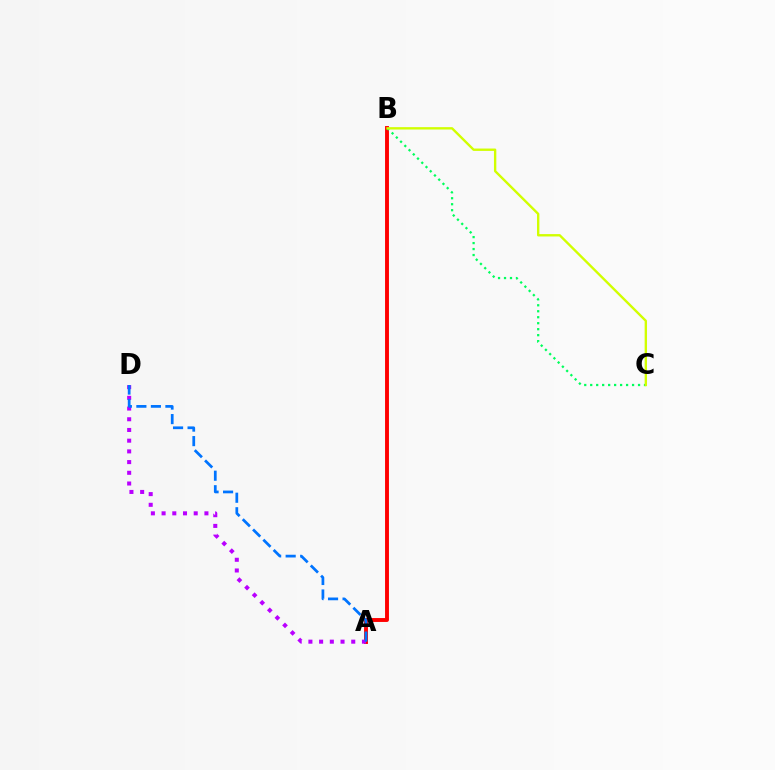{('A', 'B'): [{'color': '#ff0000', 'line_style': 'solid', 'thickness': 2.81}], ('A', 'D'): [{'color': '#b900ff', 'line_style': 'dotted', 'thickness': 2.91}, {'color': '#0074ff', 'line_style': 'dashed', 'thickness': 1.97}], ('B', 'C'): [{'color': '#00ff5c', 'line_style': 'dotted', 'thickness': 1.62}, {'color': '#d1ff00', 'line_style': 'solid', 'thickness': 1.7}]}